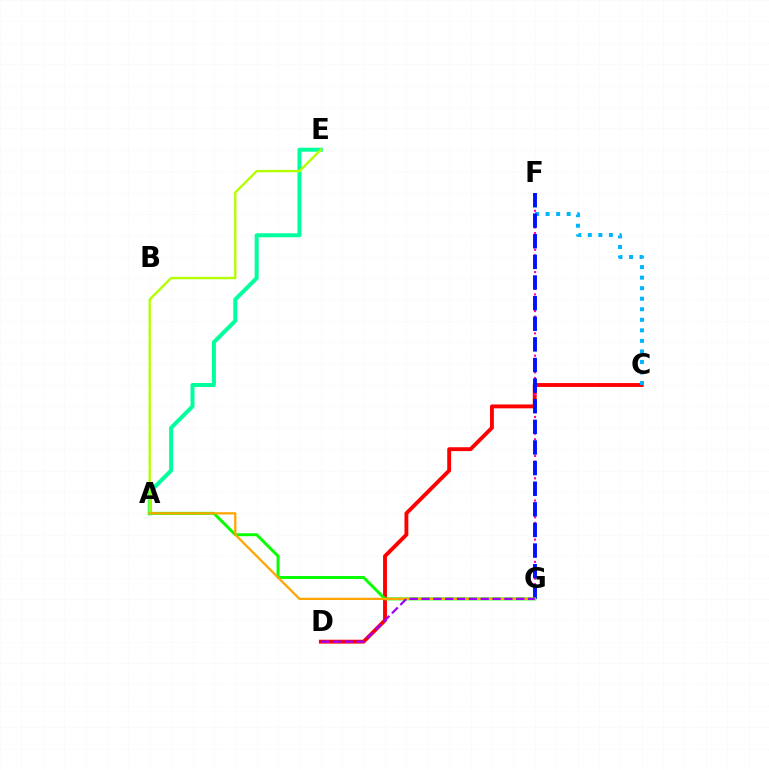{('A', 'E'): [{'color': '#00ff9d', 'line_style': 'solid', 'thickness': 2.88}, {'color': '#b3ff00', 'line_style': 'solid', 'thickness': 1.71}], ('C', 'D'): [{'color': '#ff0000', 'line_style': 'solid', 'thickness': 2.79}], ('F', 'G'): [{'color': '#ff00bd', 'line_style': 'dotted', 'thickness': 1.51}, {'color': '#0010ff', 'line_style': 'dashed', 'thickness': 2.8}], ('C', 'F'): [{'color': '#00b5ff', 'line_style': 'dotted', 'thickness': 2.86}], ('A', 'G'): [{'color': '#08ff00', 'line_style': 'solid', 'thickness': 2.13}, {'color': '#ffa500', 'line_style': 'solid', 'thickness': 1.63}], ('D', 'G'): [{'color': '#9b00ff', 'line_style': 'dashed', 'thickness': 1.61}]}